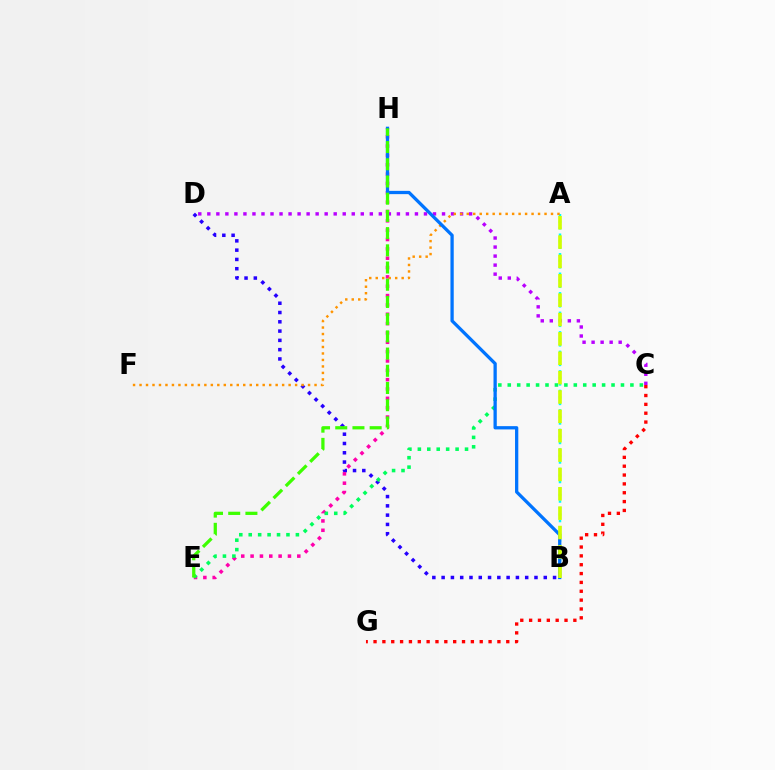{('C', 'G'): [{'color': '#ff0000', 'line_style': 'dotted', 'thickness': 2.4}], ('B', 'D'): [{'color': '#2500ff', 'line_style': 'dotted', 'thickness': 2.52}], ('A', 'B'): [{'color': '#00fff6', 'line_style': 'dotted', 'thickness': 1.77}, {'color': '#d1ff00', 'line_style': 'dashed', 'thickness': 2.63}], ('C', 'D'): [{'color': '#b900ff', 'line_style': 'dotted', 'thickness': 2.45}], ('E', 'H'): [{'color': '#ff00ac', 'line_style': 'dotted', 'thickness': 2.54}, {'color': '#3dff00', 'line_style': 'dashed', 'thickness': 2.34}], ('C', 'E'): [{'color': '#00ff5c', 'line_style': 'dotted', 'thickness': 2.56}], ('A', 'F'): [{'color': '#ff9400', 'line_style': 'dotted', 'thickness': 1.76}], ('B', 'H'): [{'color': '#0074ff', 'line_style': 'solid', 'thickness': 2.36}]}